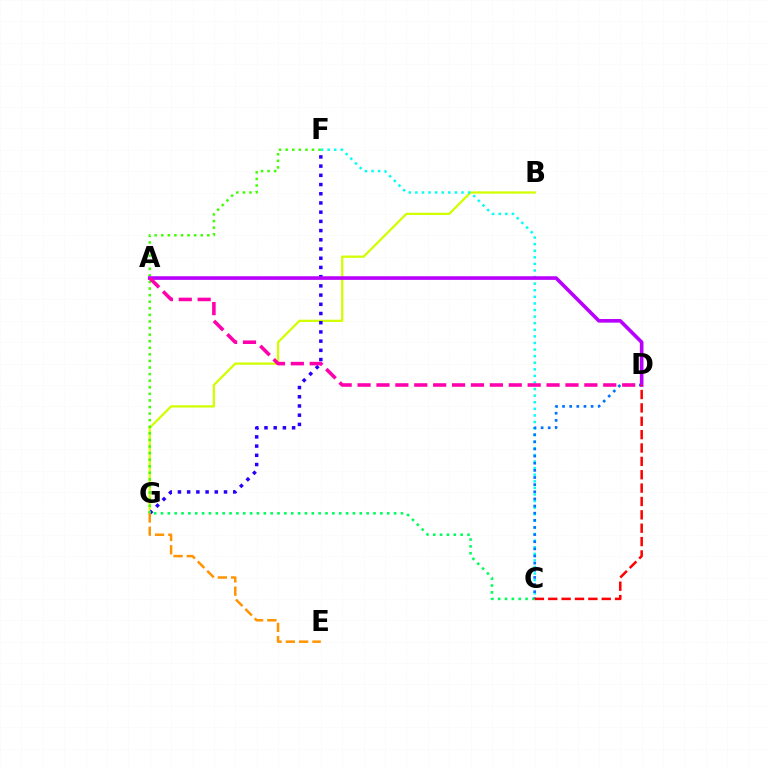{('C', 'G'): [{'color': '#00ff5c', 'line_style': 'dotted', 'thickness': 1.86}], ('B', 'G'): [{'color': '#d1ff00', 'line_style': 'solid', 'thickness': 1.63}], ('C', 'F'): [{'color': '#00fff6', 'line_style': 'dotted', 'thickness': 1.79}], ('C', 'D'): [{'color': '#0074ff', 'line_style': 'dotted', 'thickness': 1.94}, {'color': '#ff0000', 'line_style': 'dashed', 'thickness': 1.82}], ('F', 'G'): [{'color': '#2500ff', 'line_style': 'dotted', 'thickness': 2.5}, {'color': '#3dff00', 'line_style': 'dotted', 'thickness': 1.79}], ('A', 'D'): [{'color': '#b900ff', 'line_style': 'solid', 'thickness': 2.6}, {'color': '#ff00ac', 'line_style': 'dashed', 'thickness': 2.57}], ('E', 'G'): [{'color': '#ff9400', 'line_style': 'dashed', 'thickness': 1.81}]}